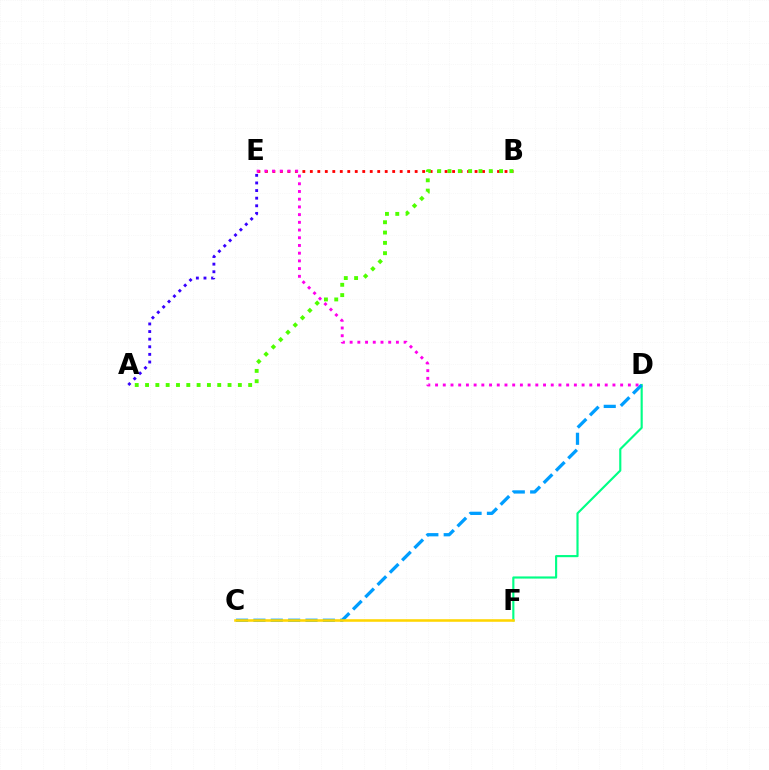{('D', 'F'): [{'color': '#00ff86', 'line_style': 'solid', 'thickness': 1.54}], ('B', 'E'): [{'color': '#ff0000', 'line_style': 'dotted', 'thickness': 2.03}], ('A', 'E'): [{'color': '#3700ff', 'line_style': 'dotted', 'thickness': 2.07}], ('C', 'D'): [{'color': '#009eff', 'line_style': 'dashed', 'thickness': 2.36}], ('A', 'B'): [{'color': '#4fff00', 'line_style': 'dotted', 'thickness': 2.8}], ('D', 'E'): [{'color': '#ff00ed', 'line_style': 'dotted', 'thickness': 2.1}], ('C', 'F'): [{'color': '#ffd500', 'line_style': 'solid', 'thickness': 1.84}]}